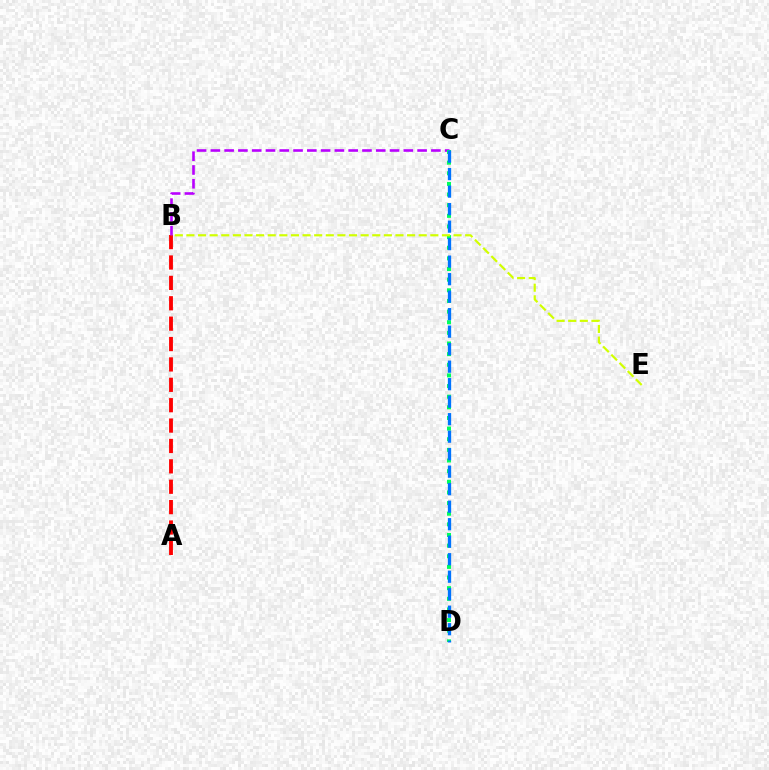{('A', 'B'): [{'color': '#ff0000', 'line_style': 'dashed', 'thickness': 2.77}], ('B', 'C'): [{'color': '#b900ff', 'line_style': 'dashed', 'thickness': 1.87}], ('C', 'D'): [{'color': '#00ff5c', 'line_style': 'dotted', 'thickness': 2.89}, {'color': '#0074ff', 'line_style': 'dashed', 'thickness': 2.38}], ('B', 'E'): [{'color': '#d1ff00', 'line_style': 'dashed', 'thickness': 1.58}]}